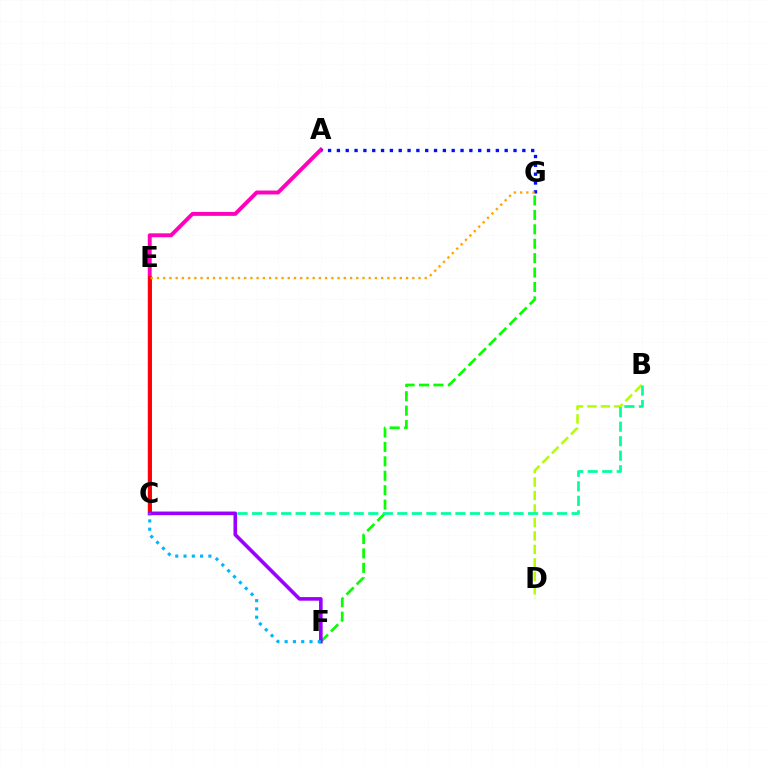{('F', 'G'): [{'color': '#08ff00', 'line_style': 'dashed', 'thickness': 1.96}], ('B', 'D'): [{'color': '#b3ff00', 'line_style': 'dashed', 'thickness': 1.83}], ('A', 'C'): [{'color': '#ff00bd', 'line_style': 'solid', 'thickness': 2.83}], ('B', 'C'): [{'color': '#00ff9d', 'line_style': 'dashed', 'thickness': 1.97}], ('C', 'E'): [{'color': '#ff0000', 'line_style': 'solid', 'thickness': 2.73}], ('A', 'G'): [{'color': '#0010ff', 'line_style': 'dotted', 'thickness': 2.4}], ('C', 'F'): [{'color': '#9b00ff', 'line_style': 'solid', 'thickness': 2.59}, {'color': '#00b5ff', 'line_style': 'dotted', 'thickness': 2.25}], ('E', 'G'): [{'color': '#ffa500', 'line_style': 'dotted', 'thickness': 1.69}]}